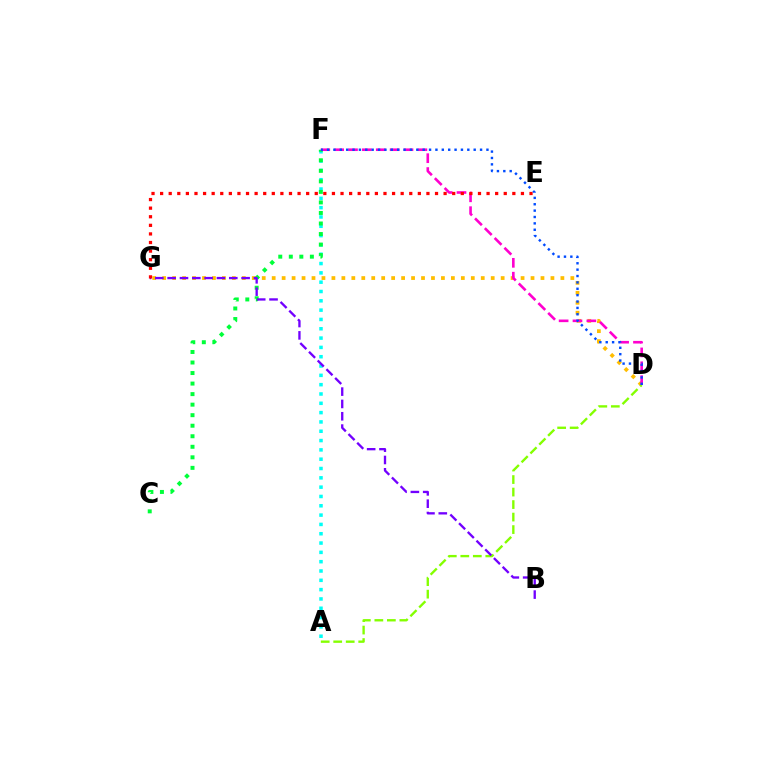{('D', 'G'): [{'color': '#ffbd00', 'line_style': 'dotted', 'thickness': 2.7}], ('A', 'F'): [{'color': '#00fff6', 'line_style': 'dotted', 'thickness': 2.53}], ('C', 'F'): [{'color': '#00ff39', 'line_style': 'dotted', 'thickness': 2.86}], ('A', 'D'): [{'color': '#84ff00', 'line_style': 'dashed', 'thickness': 1.7}], ('B', 'G'): [{'color': '#7200ff', 'line_style': 'dashed', 'thickness': 1.67}], ('D', 'F'): [{'color': '#ff00cf', 'line_style': 'dashed', 'thickness': 1.88}, {'color': '#004bff', 'line_style': 'dotted', 'thickness': 1.73}], ('E', 'G'): [{'color': '#ff0000', 'line_style': 'dotted', 'thickness': 2.33}]}